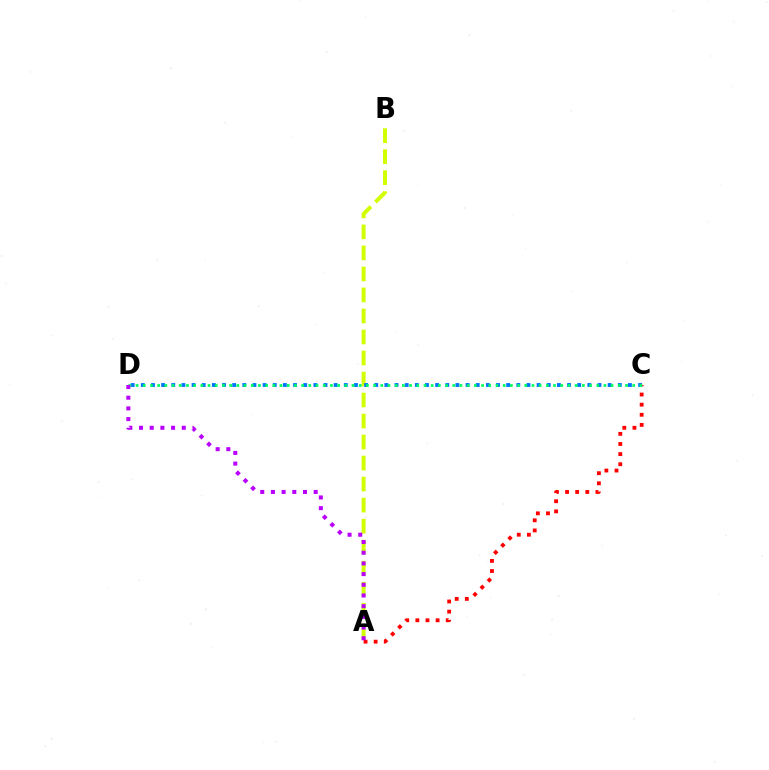{('A', 'B'): [{'color': '#d1ff00', 'line_style': 'dashed', 'thickness': 2.86}], ('A', 'C'): [{'color': '#ff0000', 'line_style': 'dotted', 'thickness': 2.75}], ('C', 'D'): [{'color': '#0074ff', 'line_style': 'dotted', 'thickness': 2.76}, {'color': '#00ff5c', 'line_style': 'dotted', 'thickness': 1.96}], ('A', 'D'): [{'color': '#b900ff', 'line_style': 'dotted', 'thickness': 2.9}]}